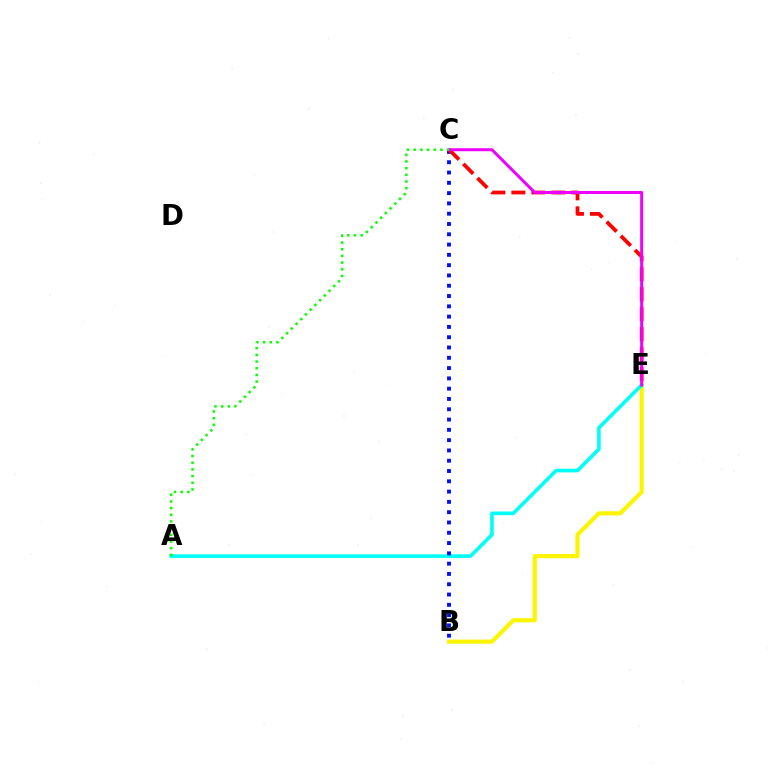{('B', 'E'): [{'color': '#fcf500', 'line_style': 'solid', 'thickness': 2.99}], ('A', 'E'): [{'color': '#00fff6', 'line_style': 'solid', 'thickness': 2.61}], ('B', 'C'): [{'color': '#0010ff', 'line_style': 'dotted', 'thickness': 2.8}], ('C', 'E'): [{'color': '#ff0000', 'line_style': 'dashed', 'thickness': 2.72}, {'color': '#ee00ff', 'line_style': 'solid', 'thickness': 2.15}], ('A', 'C'): [{'color': '#08ff00', 'line_style': 'dotted', 'thickness': 1.81}]}